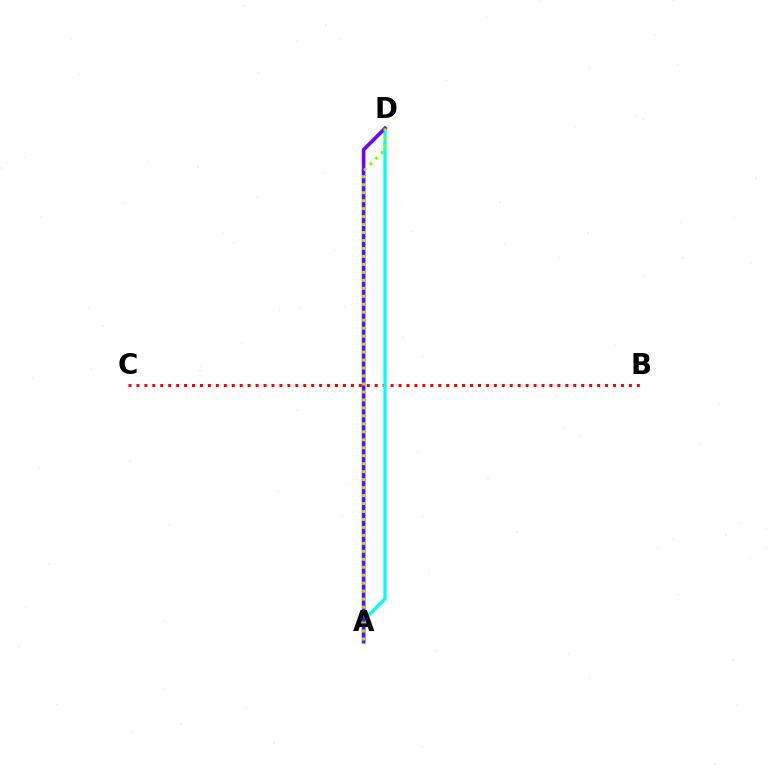{('B', 'C'): [{'color': '#ff0000', 'line_style': 'dotted', 'thickness': 2.16}], ('A', 'D'): [{'color': '#00fff6', 'line_style': 'solid', 'thickness': 2.33}, {'color': '#7200ff', 'line_style': 'solid', 'thickness': 2.62}, {'color': '#84ff00', 'line_style': 'dotted', 'thickness': 2.17}]}